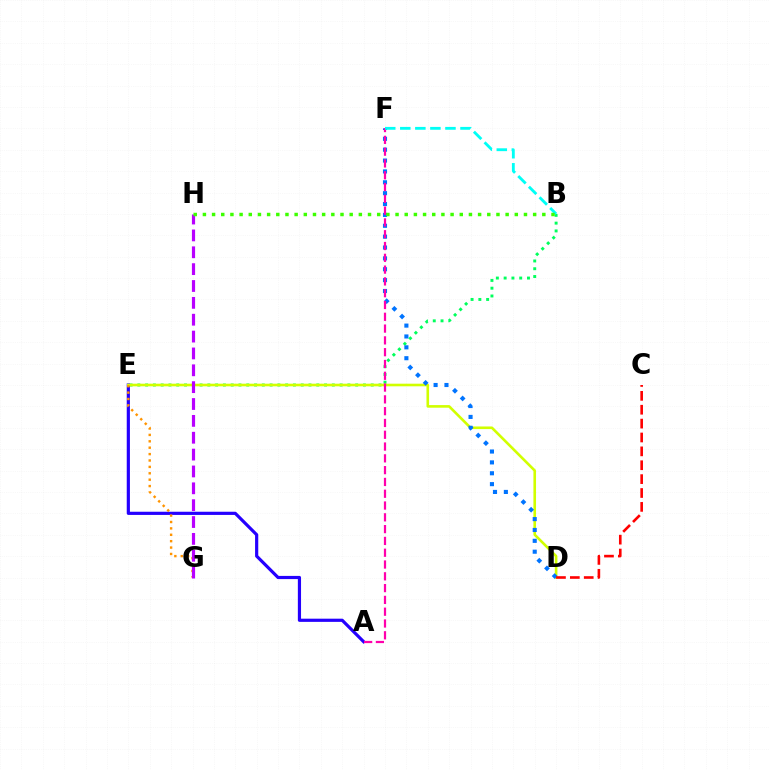{('B', 'E'): [{'color': '#00ff5c', 'line_style': 'dotted', 'thickness': 2.11}], ('A', 'E'): [{'color': '#2500ff', 'line_style': 'solid', 'thickness': 2.29}], ('D', 'E'): [{'color': '#d1ff00', 'line_style': 'solid', 'thickness': 1.88}], ('D', 'F'): [{'color': '#0074ff', 'line_style': 'dotted', 'thickness': 2.95}], ('A', 'F'): [{'color': '#ff00ac', 'line_style': 'dashed', 'thickness': 1.6}], ('E', 'G'): [{'color': '#ff9400', 'line_style': 'dotted', 'thickness': 1.74}], ('G', 'H'): [{'color': '#b900ff', 'line_style': 'dashed', 'thickness': 2.29}], ('B', 'F'): [{'color': '#00fff6', 'line_style': 'dashed', 'thickness': 2.04}], ('C', 'D'): [{'color': '#ff0000', 'line_style': 'dashed', 'thickness': 1.89}], ('B', 'H'): [{'color': '#3dff00', 'line_style': 'dotted', 'thickness': 2.49}]}